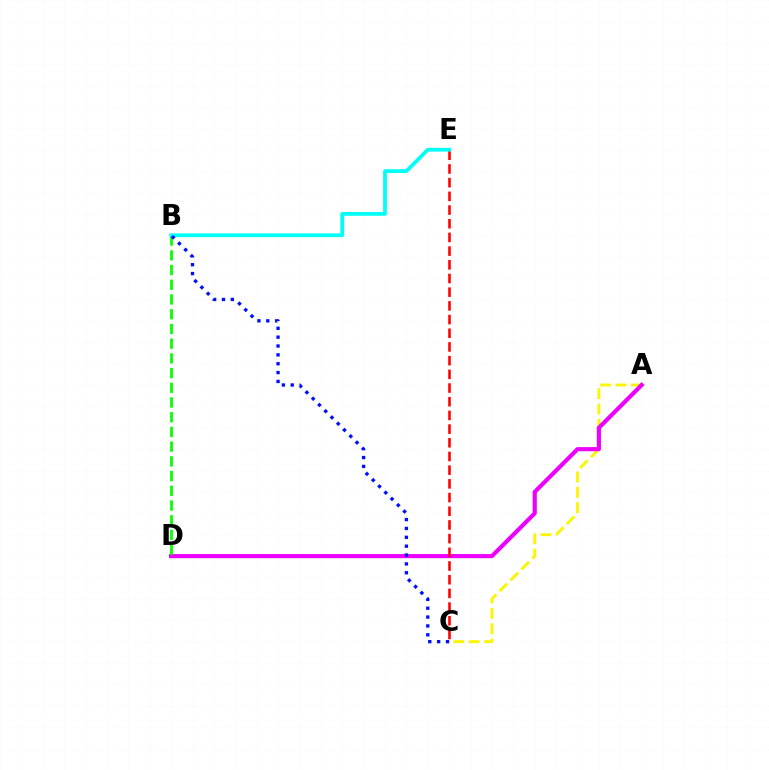{('A', 'C'): [{'color': '#fcf500', 'line_style': 'dashed', 'thickness': 2.09}], ('A', 'D'): [{'color': '#ee00ff', 'line_style': 'solid', 'thickness': 2.99}], ('B', 'D'): [{'color': '#08ff00', 'line_style': 'dashed', 'thickness': 2.0}], ('C', 'E'): [{'color': '#ff0000', 'line_style': 'dashed', 'thickness': 1.86}], ('B', 'E'): [{'color': '#00fff6', 'line_style': 'solid', 'thickness': 2.72}], ('B', 'C'): [{'color': '#0010ff', 'line_style': 'dotted', 'thickness': 2.41}]}